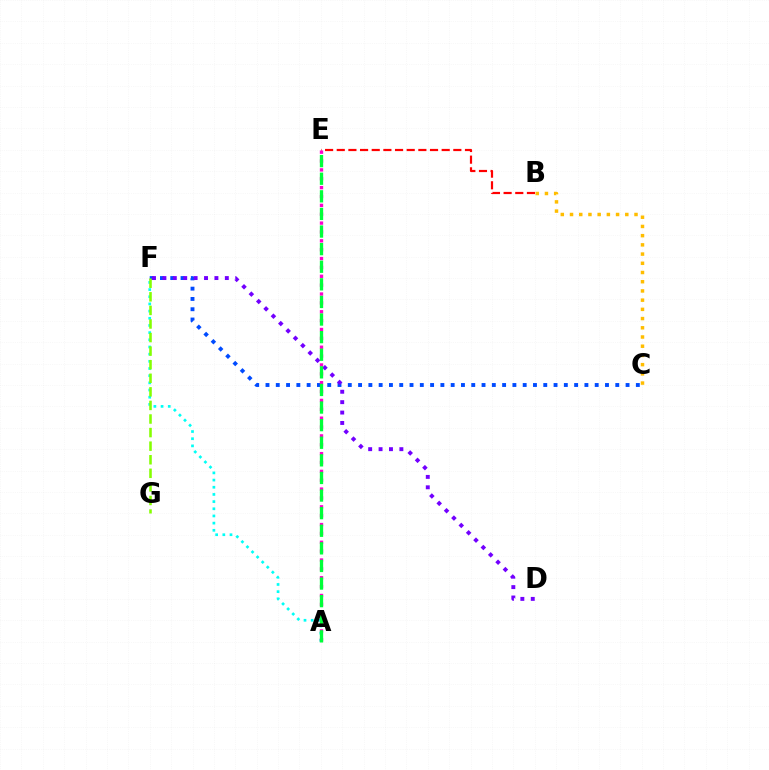{('C', 'F'): [{'color': '#004bff', 'line_style': 'dotted', 'thickness': 2.8}], ('A', 'F'): [{'color': '#00fff6', 'line_style': 'dotted', 'thickness': 1.95}], ('D', 'F'): [{'color': '#7200ff', 'line_style': 'dotted', 'thickness': 2.83}], ('B', 'E'): [{'color': '#ff0000', 'line_style': 'dashed', 'thickness': 1.58}], ('F', 'G'): [{'color': '#84ff00', 'line_style': 'dashed', 'thickness': 1.84}], ('A', 'E'): [{'color': '#ff00cf', 'line_style': 'dotted', 'thickness': 2.41}, {'color': '#00ff39', 'line_style': 'dashed', 'thickness': 2.39}], ('B', 'C'): [{'color': '#ffbd00', 'line_style': 'dotted', 'thickness': 2.5}]}